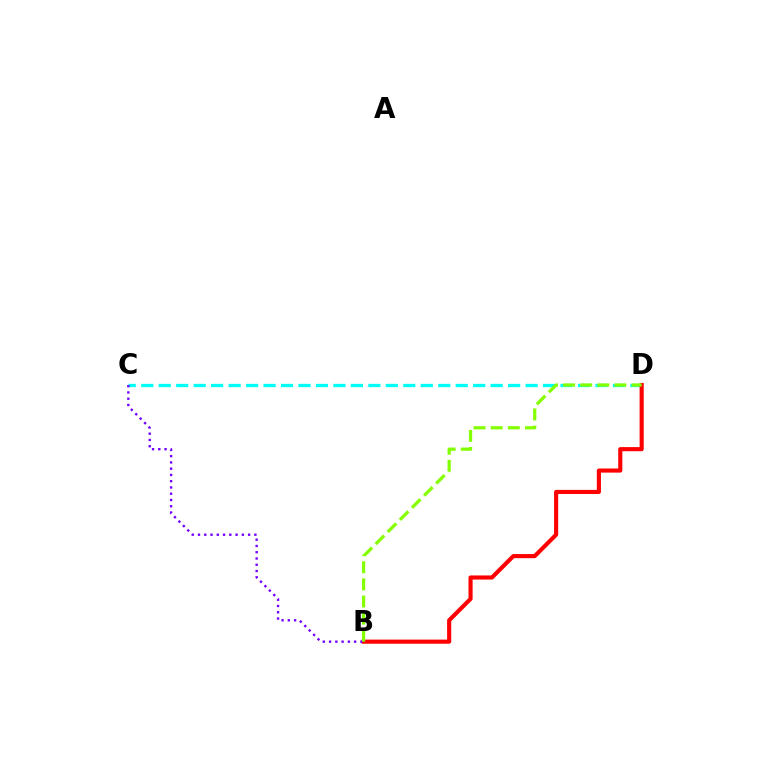{('C', 'D'): [{'color': '#00fff6', 'line_style': 'dashed', 'thickness': 2.37}], ('B', 'D'): [{'color': '#ff0000', 'line_style': 'solid', 'thickness': 2.97}, {'color': '#84ff00', 'line_style': 'dashed', 'thickness': 2.32}], ('B', 'C'): [{'color': '#7200ff', 'line_style': 'dotted', 'thickness': 1.7}]}